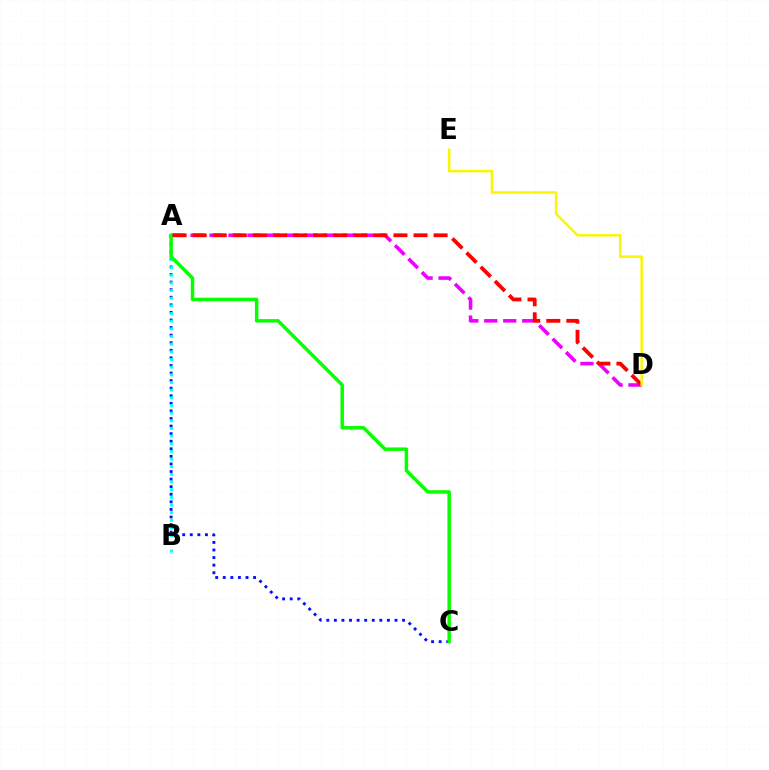{('A', 'C'): [{'color': '#0010ff', 'line_style': 'dotted', 'thickness': 2.06}, {'color': '#08ff00', 'line_style': 'solid', 'thickness': 2.51}], ('A', 'D'): [{'color': '#ee00ff', 'line_style': 'dashed', 'thickness': 2.58}, {'color': '#ff0000', 'line_style': 'dashed', 'thickness': 2.73}], ('A', 'B'): [{'color': '#00fff6', 'line_style': 'dotted', 'thickness': 2.08}], ('D', 'E'): [{'color': '#fcf500', 'line_style': 'solid', 'thickness': 1.77}]}